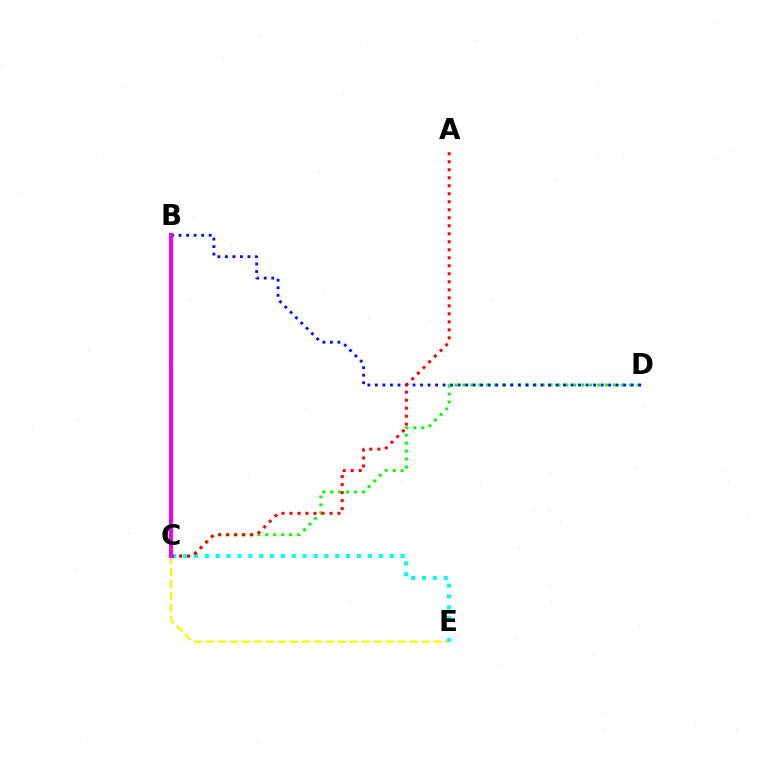{('C', 'D'): [{'color': '#08ff00', 'line_style': 'dotted', 'thickness': 2.15}], ('B', 'D'): [{'color': '#0010ff', 'line_style': 'dotted', 'thickness': 2.04}], ('C', 'E'): [{'color': '#fcf500', 'line_style': 'dashed', 'thickness': 1.63}, {'color': '#00fff6', 'line_style': 'dotted', 'thickness': 2.95}], ('A', 'C'): [{'color': '#ff0000', 'line_style': 'dotted', 'thickness': 2.17}], ('B', 'C'): [{'color': '#ee00ff', 'line_style': 'solid', 'thickness': 2.85}]}